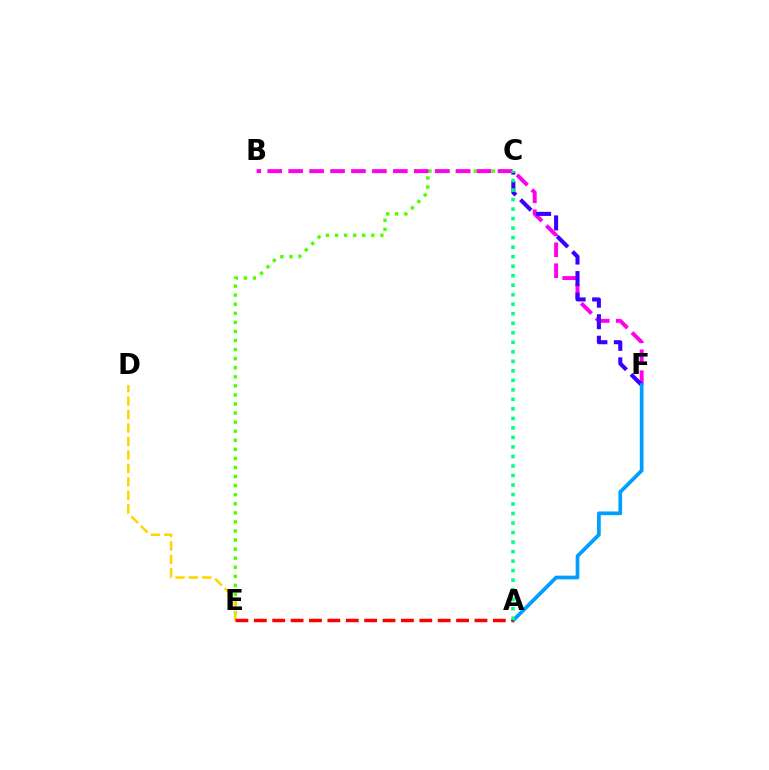{('C', 'E'): [{'color': '#4fff00', 'line_style': 'dotted', 'thickness': 2.46}], ('D', 'E'): [{'color': '#ffd500', 'line_style': 'dashed', 'thickness': 1.83}], ('B', 'F'): [{'color': '#ff00ed', 'line_style': 'dashed', 'thickness': 2.84}], ('C', 'F'): [{'color': '#3700ff', 'line_style': 'dashed', 'thickness': 2.92}], ('A', 'F'): [{'color': '#009eff', 'line_style': 'solid', 'thickness': 2.68}], ('A', 'E'): [{'color': '#ff0000', 'line_style': 'dashed', 'thickness': 2.5}], ('A', 'C'): [{'color': '#00ff86', 'line_style': 'dotted', 'thickness': 2.58}]}